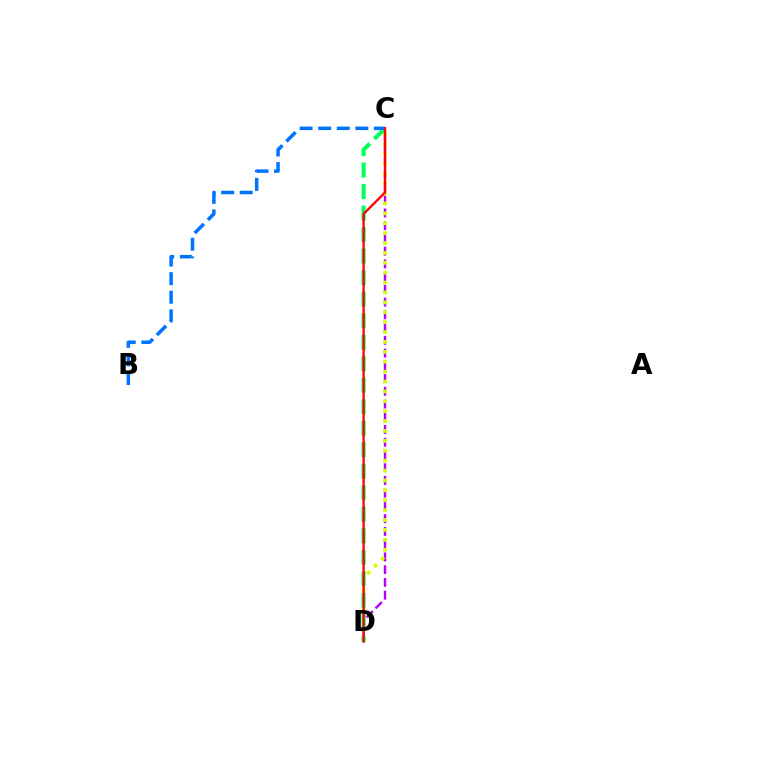{('C', 'D'): [{'color': '#b900ff', 'line_style': 'dashed', 'thickness': 1.73}, {'color': '#d1ff00', 'line_style': 'dotted', 'thickness': 2.69}, {'color': '#00ff5c', 'line_style': 'dashed', 'thickness': 2.92}, {'color': '#ff0000', 'line_style': 'solid', 'thickness': 1.66}], ('B', 'C'): [{'color': '#0074ff', 'line_style': 'dashed', 'thickness': 2.53}]}